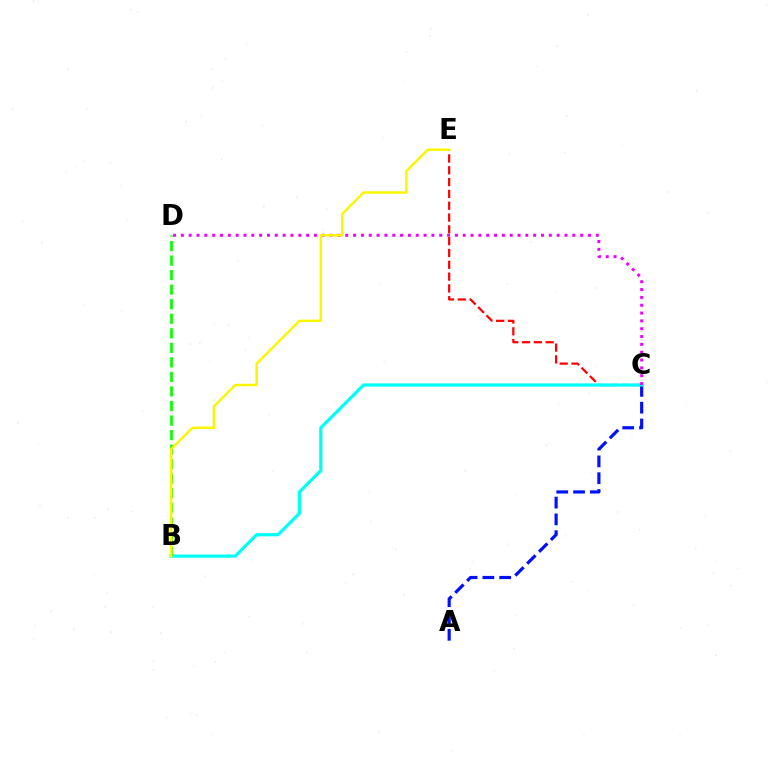{('C', 'E'): [{'color': '#ff0000', 'line_style': 'dashed', 'thickness': 1.6}], ('A', 'C'): [{'color': '#0010ff', 'line_style': 'dashed', 'thickness': 2.28}], ('B', 'C'): [{'color': '#00fff6', 'line_style': 'solid', 'thickness': 2.31}], ('B', 'D'): [{'color': '#08ff00', 'line_style': 'dashed', 'thickness': 1.98}], ('C', 'D'): [{'color': '#ee00ff', 'line_style': 'dotted', 'thickness': 2.13}], ('B', 'E'): [{'color': '#fcf500', 'line_style': 'solid', 'thickness': 1.76}]}